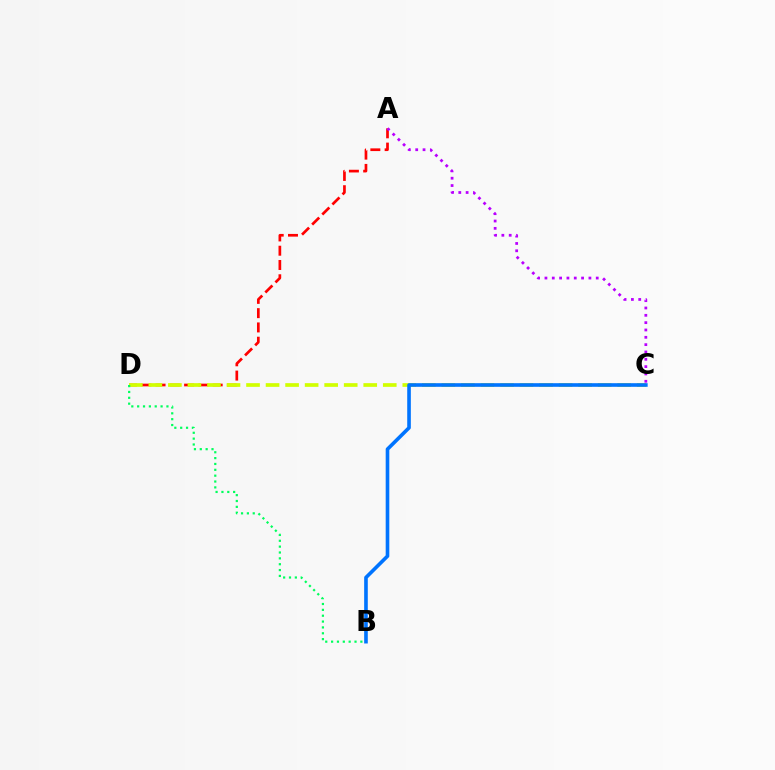{('A', 'D'): [{'color': '#ff0000', 'line_style': 'dashed', 'thickness': 1.94}], ('C', 'D'): [{'color': '#d1ff00', 'line_style': 'dashed', 'thickness': 2.65}], ('B', 'D'): [{'color': '#00ff5c', 'line_style': 'dotted', 'thickness': 1.59}], ('A', 'C'): [{'color': '#b900ff', 'line_style': 'dotted', 'thickness': 1.99}], ('B', 'C'): [{'color': '#0074ff', 'line_style': 'solid', 'thickness': 2.61}]}